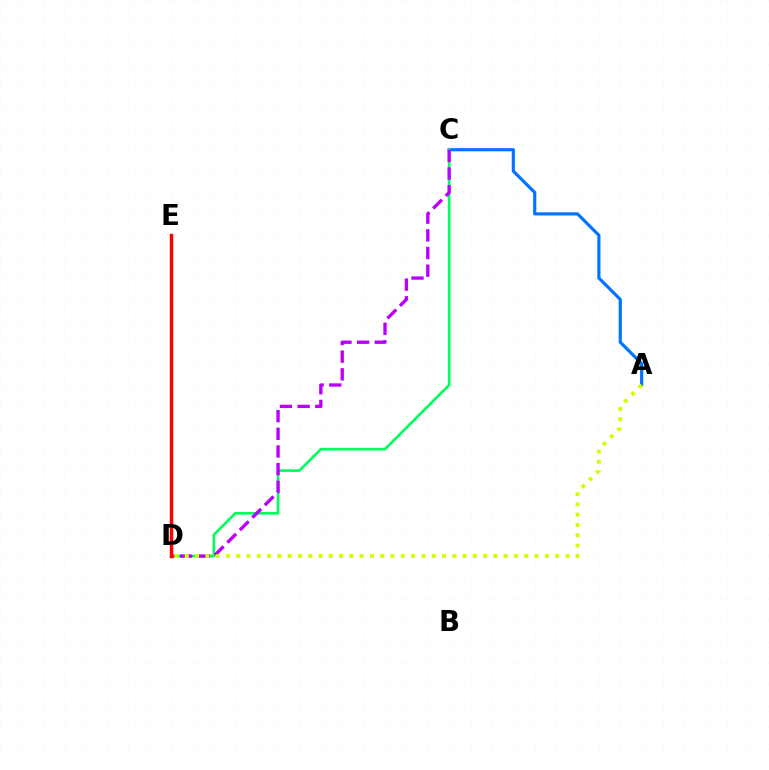{('A', 'C'): [{'color': '#0074ff', 'line_style': 'solid', 'thickness': 2.28}], ('C', 'D'): [{'color': '#00ff5c', 'line_style': 'solid', 'thickness': 1.9}, {'color': '#b900ff', 'line_style': 'dashed', 'thickness': 2.4}], ('D', 'E'): [{'color': '#ff0000', 'line_style': 'solid', 'thickness': 2.51}], ('A', 'D'): [{'color': '#d1ff00', 'line_style': 'dotted', 'thickness': 2.8}]}